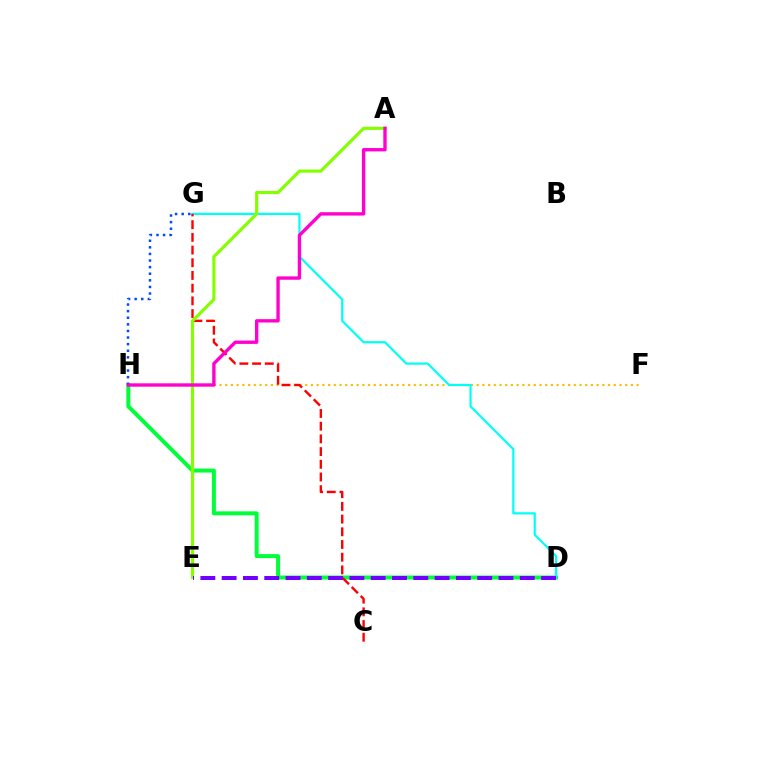{('D', 'H'): [{'color': '#00ff39', 'line_style': 'solid', 'thickness': 2.87}], ('F', 'H'): [{'color': '#ffbd00', 'line_style': 'dotted', 'thickness': 1.55}], ('D', 'G'): [{'color': '#00fff6', 'line_style': 'solid', 'thickness': 1.59}], ('C', 'G'): [{'color': '#ff0000', 'line_style': 'dashed', 'thickness': 1.73}], ('A', 'E'): [{'color': '#84ff00', 'line_style': 'solid', 'thickness': 2.27}], ('D', 'E'): [{'color': '#7200ff', 'line_style': 'dashed', 'thickness': 2.89}], ('G', 'H'): [{'color': '#004bff', 'line_style': 'dotted', 'thickness': 1.79}], ('A', 'H'): [{'color': '#ff00cf', 'line_style': 'solid', 'thickness': 2.42}]}